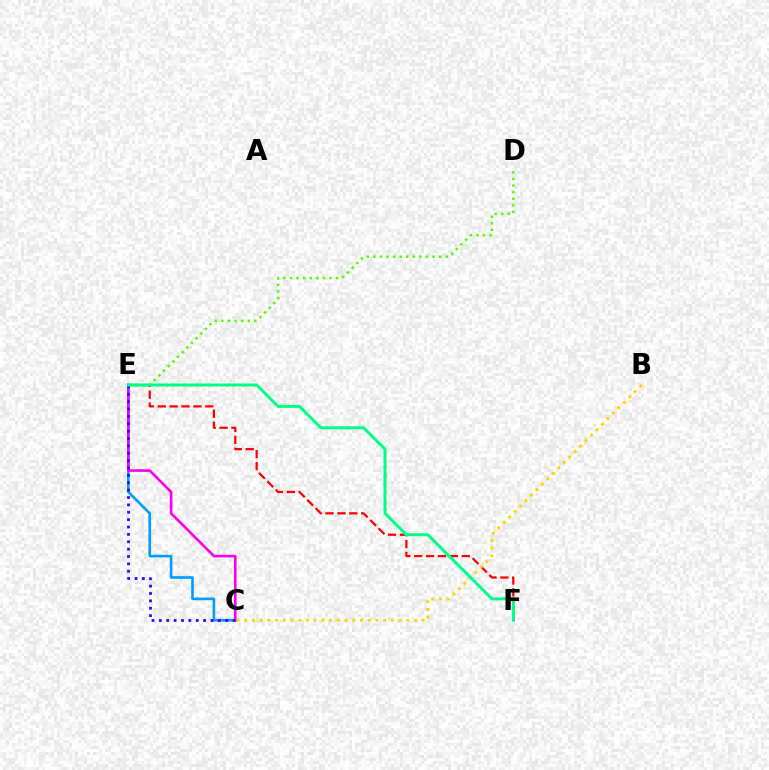{('D', 'E'): [{'color': '#4fff00', 'line_style': 'dotted', 'thickness': 1.79}], ('E', 'F'): [{'color': '#ff0000', 'line_style': 'dashed', 'thickness': 1.61}, {'color': '#00ff86', 'line_style': 'solid', 'thickness': 2.17}], ('C', 'E'): [{'color': '#009eff', 'line_style': 'solid', 'thickness': 1.89}, {'color': '#ff00ed', 'line_style': 'solid', 'thickness': 1.9}, {'color': '#3700ff', 'line_style': 'dotted', 'thickness': 2.0}], ('B', 'C'): [{'color': '#ffd500', 'line_style': 'dotted', 'thickness': 2.1}]}